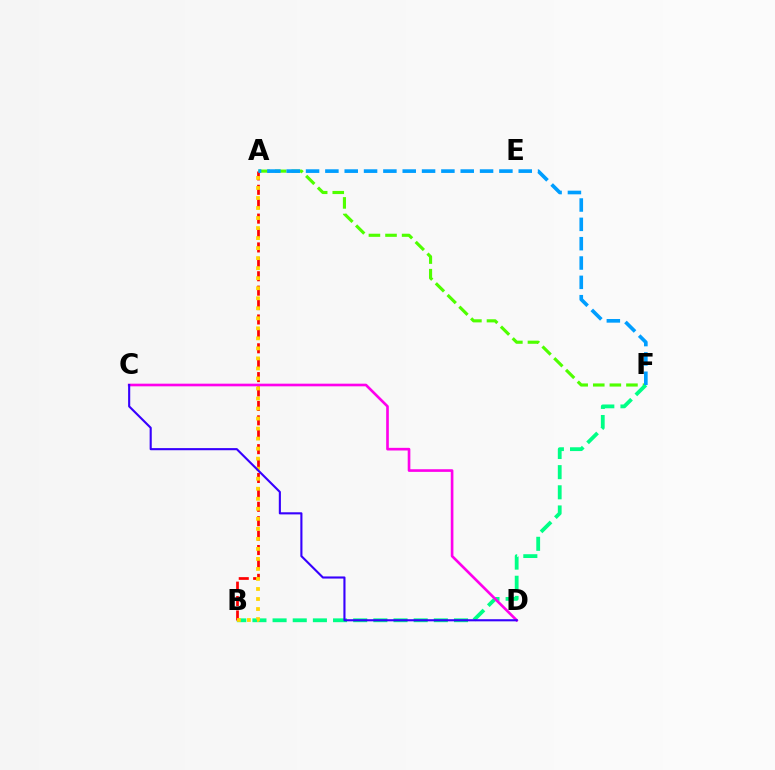{('A', 'F'): [{'color': '#4fff00', 'line_style': 'dashed', 'thickness': 2.25}, {'color': '#009eff', 'line_style': 'dashed', 'thickness': 2.63}], ('B', 'F'): [{'color': '#00ff86', 'line_style': 'dashed', 'thickness': 2.74}], ('C', 'D'): [{'color': '#ff00ed', 'line_style': 'solid', 'thickness': 1.91}, {'color': '#3700ff', 'line_style': 'solid', 'thickness': 1.52}], ('A', 'B'): [{'color': '#ff0000', 'line_style': 'dashed', 'thickness': 1.96}, {'color': '#ffd500', 'line_style': 'dotted', 'thickness': 2.72}]}